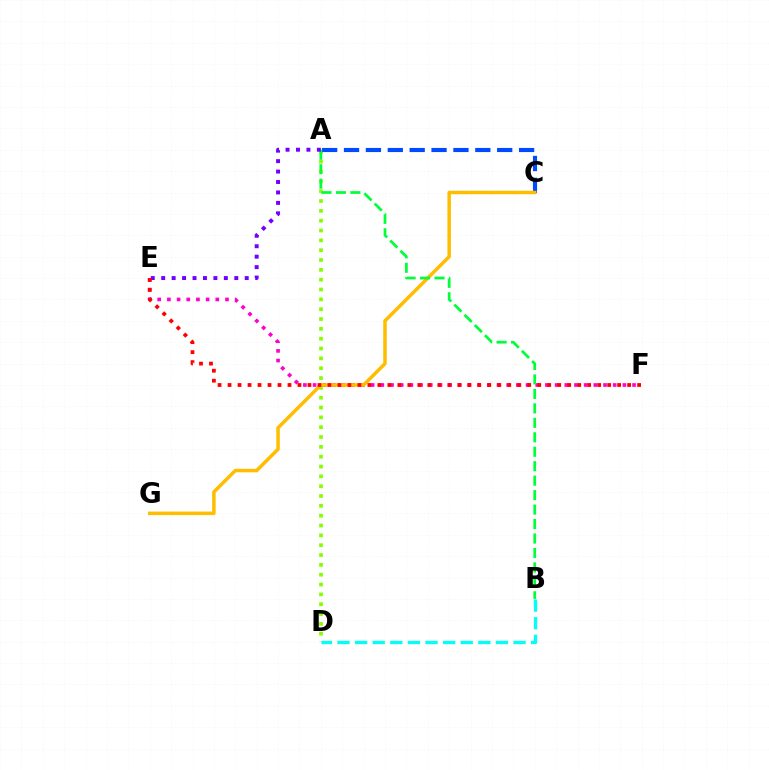{('A', 'D'): [{'color': '#84ff00', 'line_style': 'dotted', 'thickness': 2.67}], ('E', 'F'): [{'color': '#ff00cf', 'line_style': 'dotted', 'thickness': 2.63}, {'color': '#ff0000', 'line_style': 'dotted', 'thickness': 2.71}], ('A', 'C'): [{'color': '#004bff', 'line_style': 'dashed', 'thickness': 2.97}], ('C', 'G'): [{'color': '#ffbd00', 'line_style': 'solid', 'thickness': 2.52}], ('A', 'B'): [{'color': '#00ff39', 'line_style': 'dashed', 'thickness': 1.96}], ('A', 'E'): [{'color': '#7200ff', 'line_style': 'dotted', 'thickness': 2.84}], ('B', 'D'): [{'color': '#00fff6', 'line_style': 'dashed', 'thickness': 2.39}]}